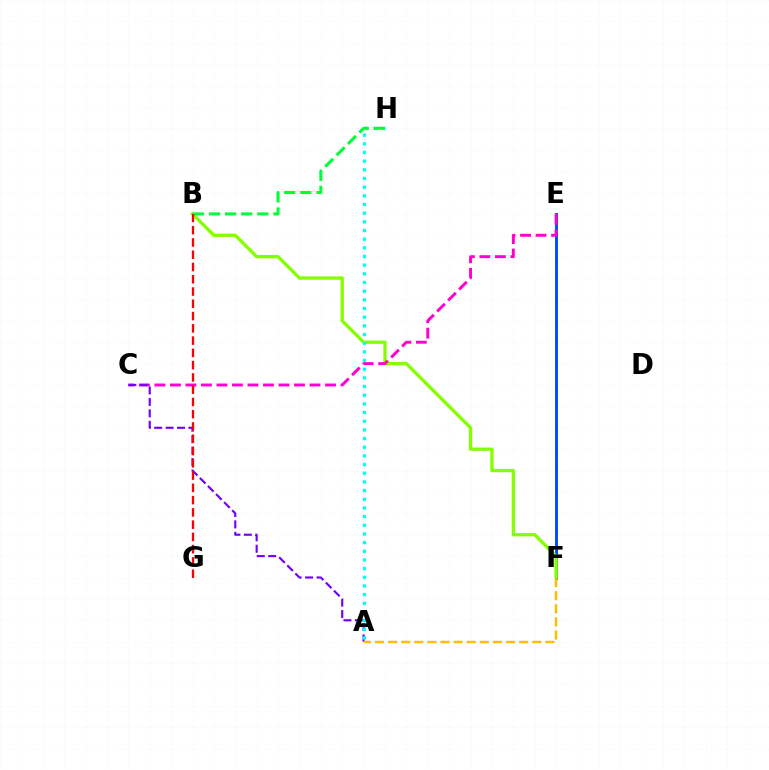{('E', 'F'): [{'color': '#004bff', 'line_style': 'solid', 'thickness': 2.08}], ('B', 'F'): [{'color': '#84ff00', 'line_style': 'solid', 'thickness': 2.39}], ('C', 'E'): [{'color': '#ff00cf', 'line_style': 'dashed', 'thickness': 2.11}], ('A', 'C'): [{'color': '#7200ff', 'line_style': 'dashed', 'thickness': 1.55}], ('A', 'H'): [{'color': '#00fff6', 'line_style': 'dotted', 'thickness': 2.36}], ('B', 'H'): [{'color': '#00ff39', 'line_style': 'dashed', 'thickness': 2.19}], ('B', 'G'): [{'color': '#ff0000', 'line_style': 'dashed', 'thickness': 1.67}], ('A', 'F'): [{'color': '#ffbd00', 'line_style': 'dashed', 'thickness': 1.78}]}